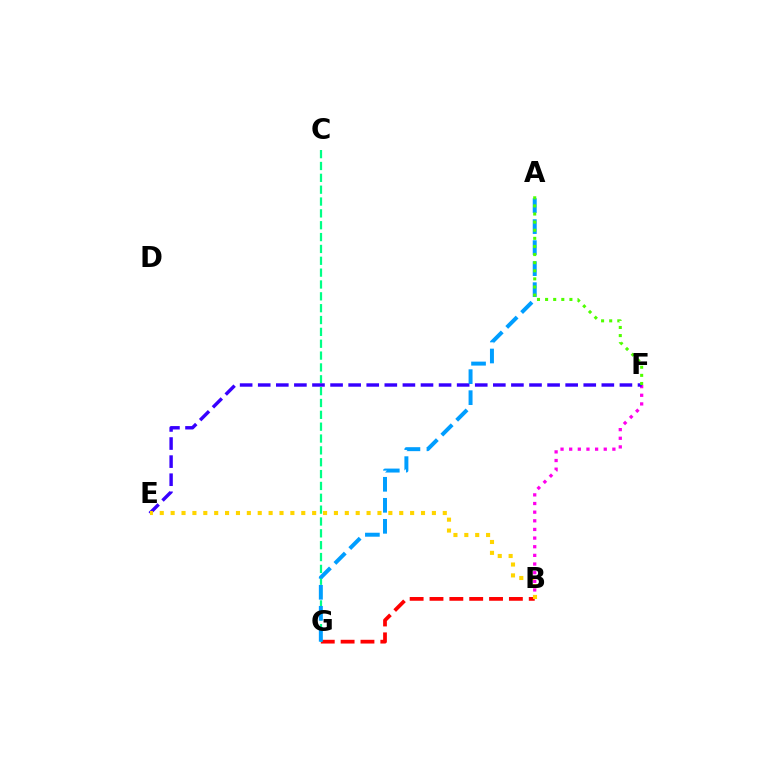{('B', 'G'): [{'color': '#ff0000', 'line_style': 'dashed', 'thickness': 2.7}], ('C', 'G'): [{'color': '#00ff86', 'line_style': 'dashed', 'thickness': 1.61}], ('B', 'F'): [{'color': '#ff00ed', 'line_style': 'dotted', 'thickness': 2.35}], ('E', 'F'): [{'color': '#3700ff', 'line_style': 'dashed', 'thickness': 2.46}], ('A', 'G'): [{'color': '#009eff', 'line_style': 'dashed', 'thickness': 2.86}], ('A', 'F'): [{'color': '#4fff00', 'line_style': 'dotted', 'thickness': 2.2}], ('B', 'E'): [{'color': '#ffd500', 'line_style': 'dotted', 'thickness': 2.96}]}